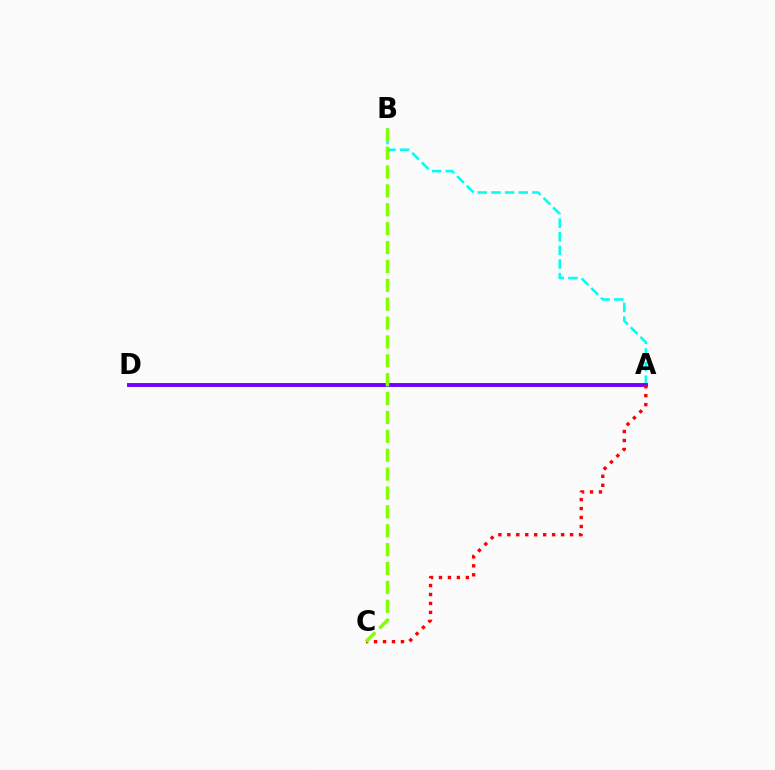{('A', 'B'): [{'color': '#00fff6', 'line_style': 'dashed', 'thickness': 1.85}], ('A', 'D'): [{'color': '#7200ff', 'line_style': 'solid', 'thickness': 2.8}], ('A', 'C'): [{'color': '#ff0000', 'line_style': 'dotted', 'thickness': 2.43}], ('B', 'C'): [{'color': '#84ff00', 'line_style': 'dashed', 'thickness': 2.56}]}